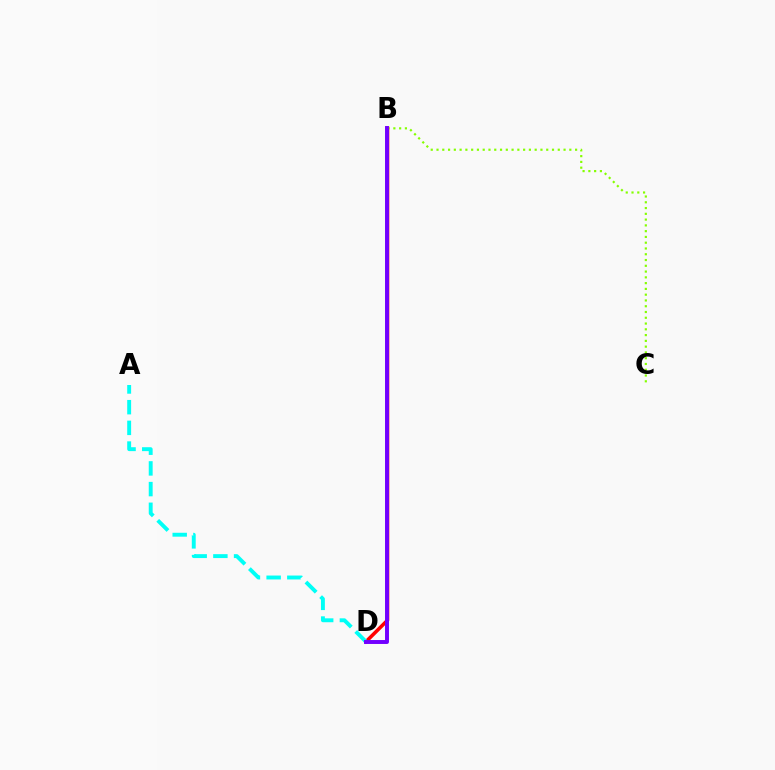{('B', 'D'): [{'color': '#ff0000', 'line_style': 'solid', 'thickness': 2.56}, {'color': '#7200ff', 'line_style': 'solid', 'thickness': 2.84}], ('B', 'C'): [{'color': '#84ff00', 'line_style': 'dotted', 'thickness': 1.57}], ('A', 'D'): [{'color': '#00fff6', 'line_style': 'dashed', 'thickness': 2.81}]}